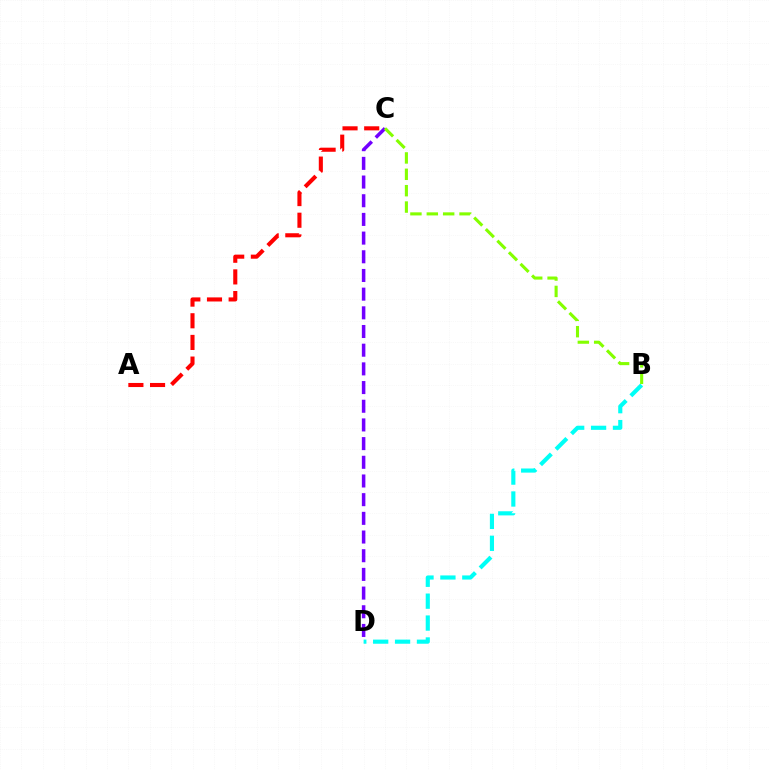{('A', 'C'): [{'color': '#ff0000', 'line_style': 'dashed', 'thickness': 2.94}], ('B', 'D'): [{'color': '#00fff6', 'line_style': 'dashed', 'thickness': 2.98}], ('C', 'D'): [{'color': '#7200ff', 'line_style': 'dashed', 'thickness': 2.54}], ('B', 'C'): [{'color': '#84ff00', 'line_style': 'dashed', 'thickness': 2.22}]}